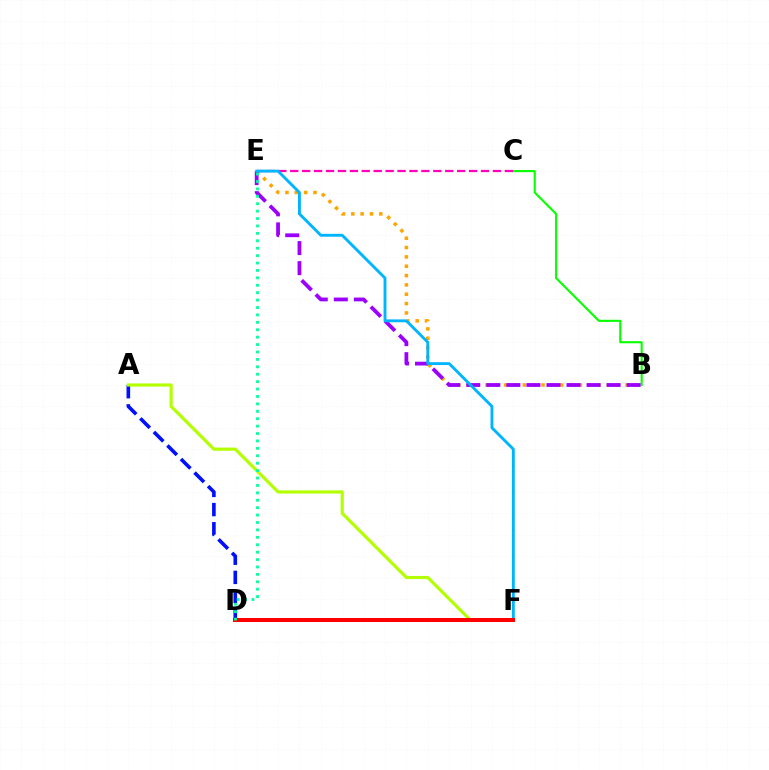{('B', 'E'): [{'color': '#ffa500', 'line_style': 'dotted', 'thickness': 2.54}, {'color': '#9b00ff', 'line_style': 'dashed', 'thickness': 2.72}], ('B', 'C'): [{'color': '#08ff00', 'line_style': 'solid', 'thickness': 1.52}], ('C', 'E'): [{'color': '#ff00bd', 'line_style': 'dashed', 'thickness': 1.62}], ('E', 'F'): [{'color': '#00b5ff', 'line_style': 'solid', 'thickness': 2.07}], ('A', 'D'): [{'color': '#0010ff', 'line_style': 'dashed', 'thickness': 2.6}], ('A', 'F'): [{'color': '#b3ff00', 'line_style': 'solid', 'thickness': 2.28}], ('D', 'F'): [{'color': '#ff0000', 'line_style': 'solid', 'thickness': 2.9}], ('D', 'E'): [{'color': '#00ff9d', 'line_style': 'dotted', 'thickness': 2.01}]}